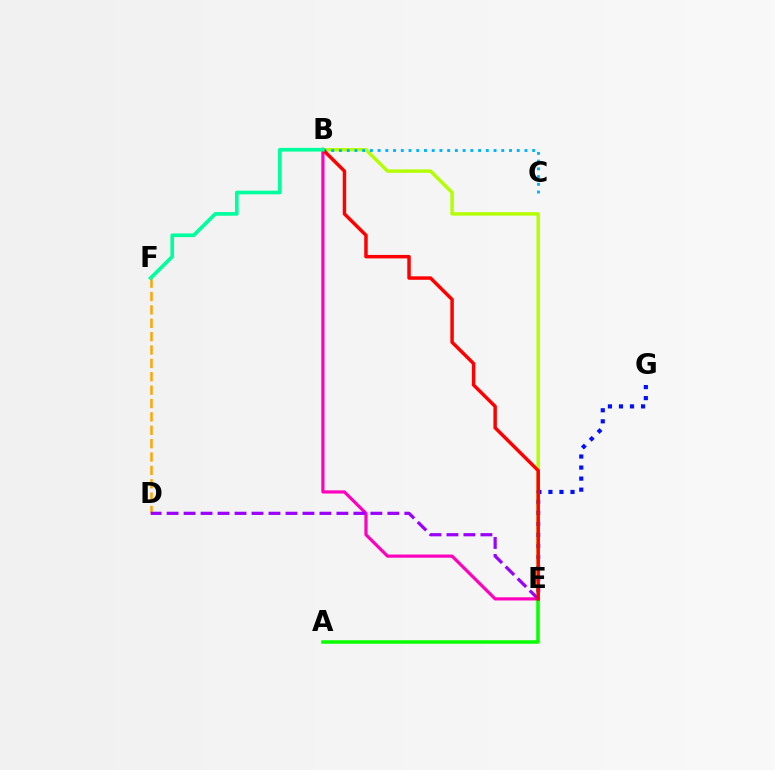{('E', 'G'): [{'color': '#0010ff', 'line_style': 'dotted', 'thickness': 3.0}], ('B', 'E'): [{'color': '#b3ff00', 'line_style': 'solid', 'thickness': 2.47}, {'color': '#ff00bd', 'line_style': 'solid', 'thickness': 2.29}, {'color': '#ff0000', 'line_style': 'solid', 'thickness': 2.5}], ('D', 'F'): [{'color': '#ffa500', 'line_style': 'dashed', 'thickness': 1.82}], ('A', 'E'): [{'color': '#08ff00', 'line_style': 'solid', 'thickness': 2.53}], ('D', 'E'): [{'color': '#9b00ff', 'line_style': 'dashed', 'thickness': 2.31}], ('B', 'C'): [{'color': '#00b5ff', 'line_style': 'dotted', 'thickness': 2.1}], ('B', 'F'): [{'color': '#00ff9d', 'line_style': 'solid', 'thickness': 2.64}]}